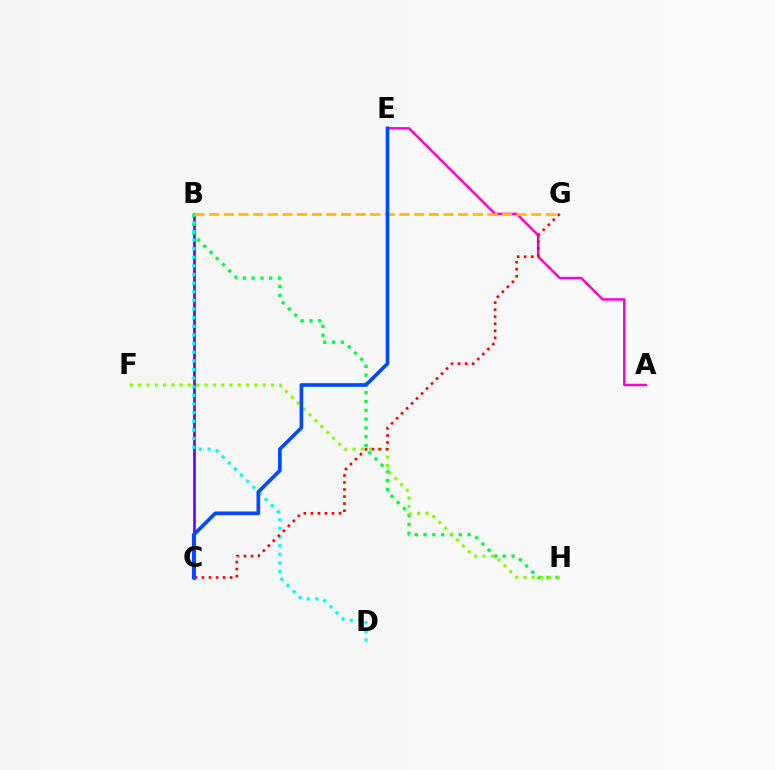{('B', 'C'): [{'color': '#7200ff', 'line_style': 'solid', 'thickness': 1.95}], ('B', 'H'): [{'color': '#00ff39', 'line_style': 'dotted', 'thickness': 2.39}], ('F', 'H'): [{'color': '#84ff00', 'line_style': 'dotted', 'thickness': 2.26}], ('B', 'D'): [{'color': '#00fff6', 'line_style': 'dotted', 'thickness': 2.35}], ('A', 'E'): [{'color': '#ff00cf', 'line_style': 'solid', 'thickness': 1.78}], ('B', 'G'): [{'color': '#ffbd00', 'line_style': 'dashed', 'thickness': 1.99}], ('C', 'G'): [{'color': '#ff0000', 'line_style': 'dotted', 'thickness': 1.91}], ('C', 'E'): [{'color': '#004bff', 'line_style': 'solid', 'thickness': 2.65}]}